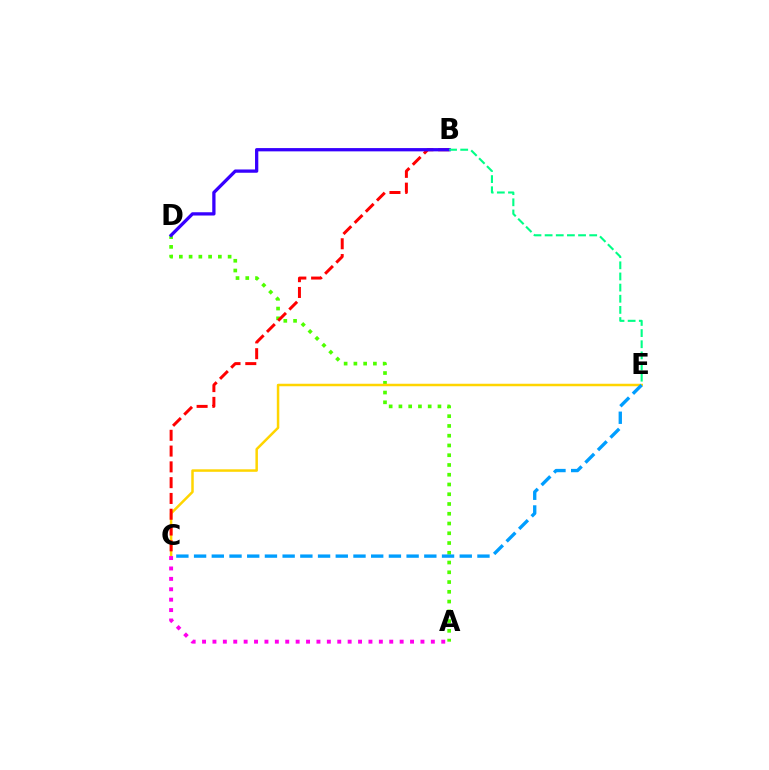{('A', 'D'): [{'color': '#4fff00', 'line_style': 'dotted', 'thickness': 2.65}], ('C', 'E'): [{'color': '#ffd500', 'line_style': 'solid', 'thickness': 1.8}, {'color': '#009eff', 'line_style': 'dashed', 'thickness': 2.41}], ('B', 'C'): [{'color': '#ff0000', 'line_style': 'dashed', 'thickness': 2.14}], ('B', 'D'): [{'color': '#3700ff', 'line_style': 'solid', 'thickness': 2.36}], ('A', 'C'): [{'color': '#ff00ed', 'line_style': 'dotted', 'thickness': 2.83}], ('B', 'E'): [{'color': '#00ff86', 'line_style': 'dashed', 'thickness': 1.51}]}